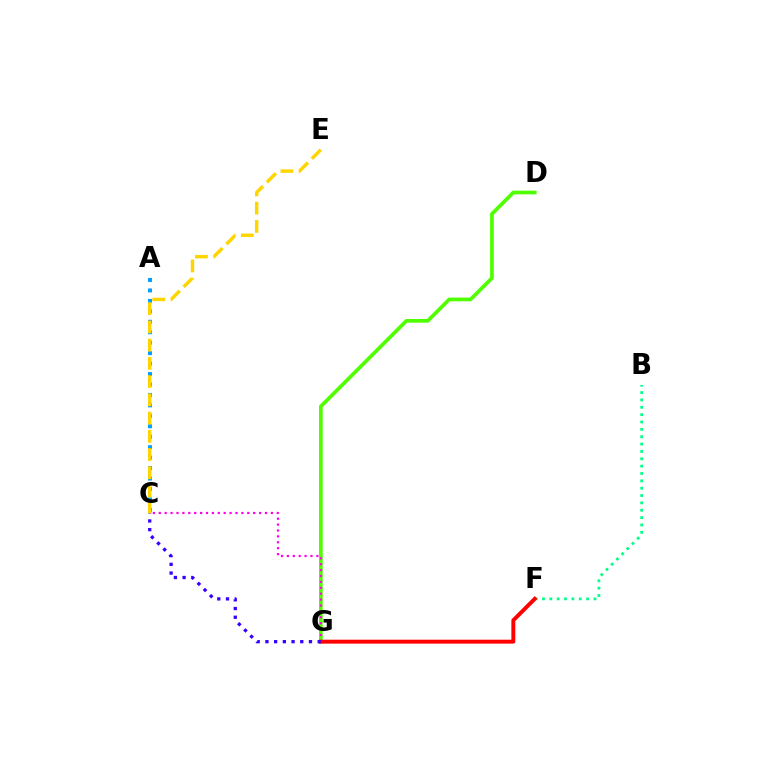{('D', 'G'): [{'color': '#4fff00', 'line_style': 'solid', 'thickness': 2.66}], ('B', 'F'): [{'color': '#00ff86', 'line_style': 'dotted', 'thickness': 2.0}], ('C', 'G'): [{'color': '#ff00ed', 'line_style': 'dotted', 'thickness': 1.6}, {'color': '#3700ff', 'line_style': 'dotted', 'thickness': 2.37}], ('A', 'C'): [{'color': '#009eff', 'line_style': 'dotted', 'thickness': 2.84}], ('F', 'G'): [{'color': '#ff0000', 'line_style': 'solid', 'thickness': 2.83}], ('C', 'E'): [{'color': '#ffd500', 'line_style': 'dashed', 'thickness': 2.48}]}